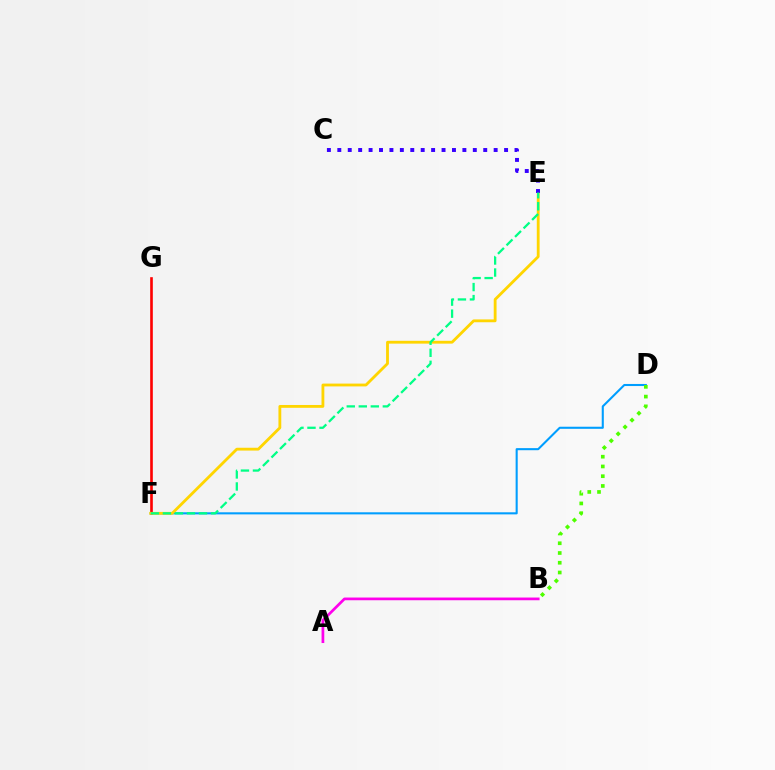{('F', 'G'): [{'color': '#ff0000', 'line_style': 'solid', 'thickness': 1.89}], ('D', 'F'): [{'color': '#009eff', 'line_style': 'solid', 'thickness': 1.5}], ('E', 'F'): [{'color': '#ffd500', 'line_style': 'solid', 'thickness': 2.03}, {'color': '#00ff86', 'line_style': 'dashed', 'thickness': 1.63}], ('C', 'E'): [{'color': '#3700ff', 'line_style': 'dotted', 'thickness': 2.83}], ('B', 'D'): [{'color': '#4fff00', 'line_style': 'dotted', 'thickness': 2.65}], ('A', 'B'): [{'color': '#ff00ed', 'line_style': 'solid', 'thickness': 1.95}]}